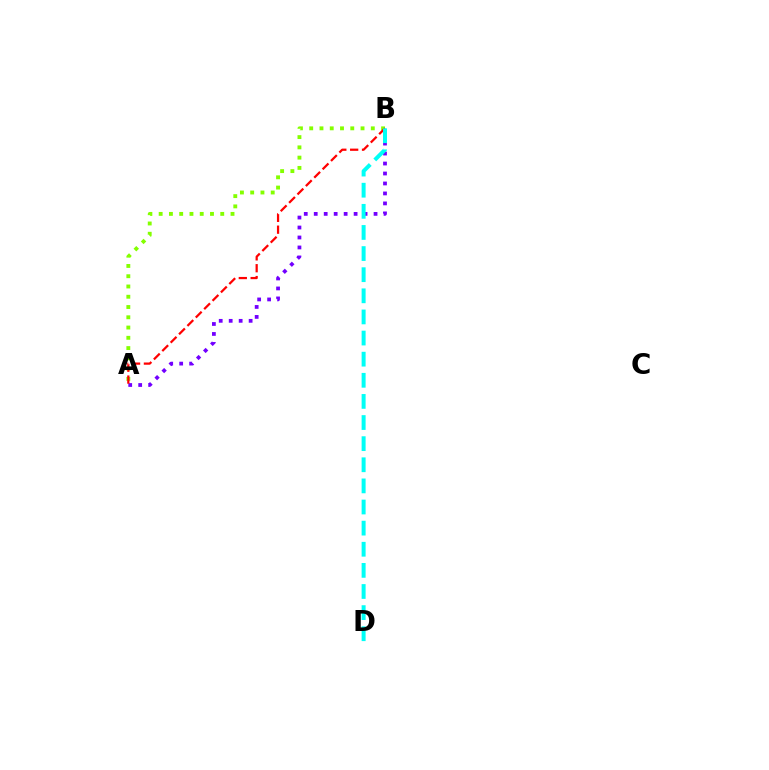{('A', 'B'): [{'color': '#7200ff', 'line_style': 'dotted', 'thickness': 2.71}, {'color': '#84ff00', 'line_style': 'dotted', 'thickness': 2.79}, {'color': '#ff0000', 'line_style': 'dashed', 'thickness': 1.61}], ('B', 'D'): [{'color': '#00fff6', 'line_style': 'dashed', 'thickness': 2.87}]}